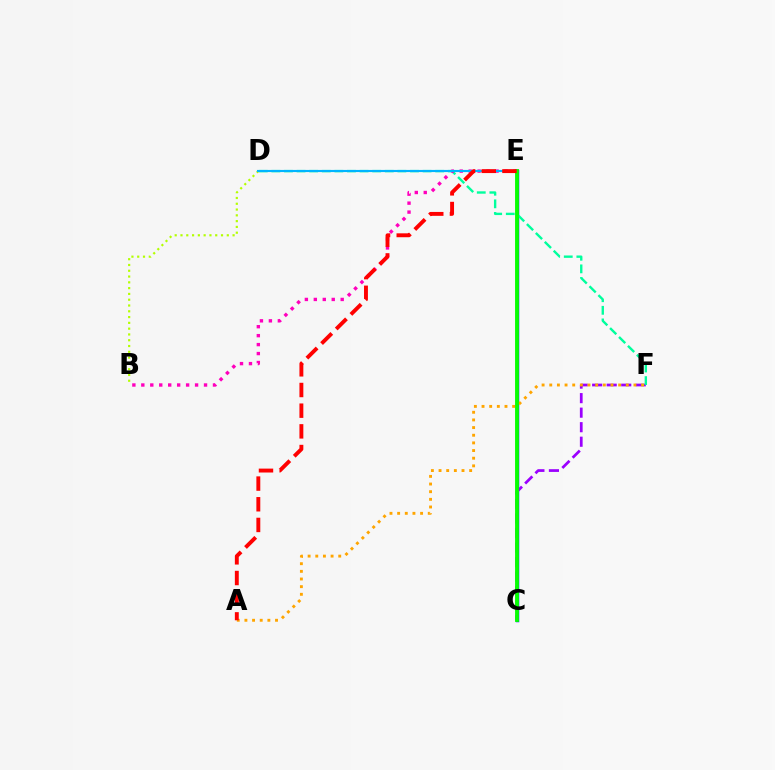{('C', 'E'): [{'color': '#0010ff', 'line_style': 'solid', 'thickness': 2.47}, {'color': '#08ff00', 'line_style': 'solid', 'thickness': 2.76}], ('C', 'F'): [{'color': '#9b00ff', 'line_style': 'dashed', 'thickness': 1.97}], ('D', 'F'): [{'color': '#00ff9d', 'line_style': 'dashed', 'thickness': 1.71}], ('B', 'E'): [{'color': '#ff00bd', 'line_style': 'dotted', 'thickness': 2.43}], ('B', 'D'): [{'color': '#b3ff00', 'line_style': 'dotted', 'thickness': 1.57}], ('A', 'F'): [{'color': '#ffa500', 'line_style': 'dotted', 'thickness': 2.08}], ('D', 'E'): [{'color': '#00b5ff', 'line_style': 'solid', 'thickness': 1.54}], ('A', 'E'): [{'color': '#ff0000', 'line_style': 'dashed', 'thickness': 2.81}]}